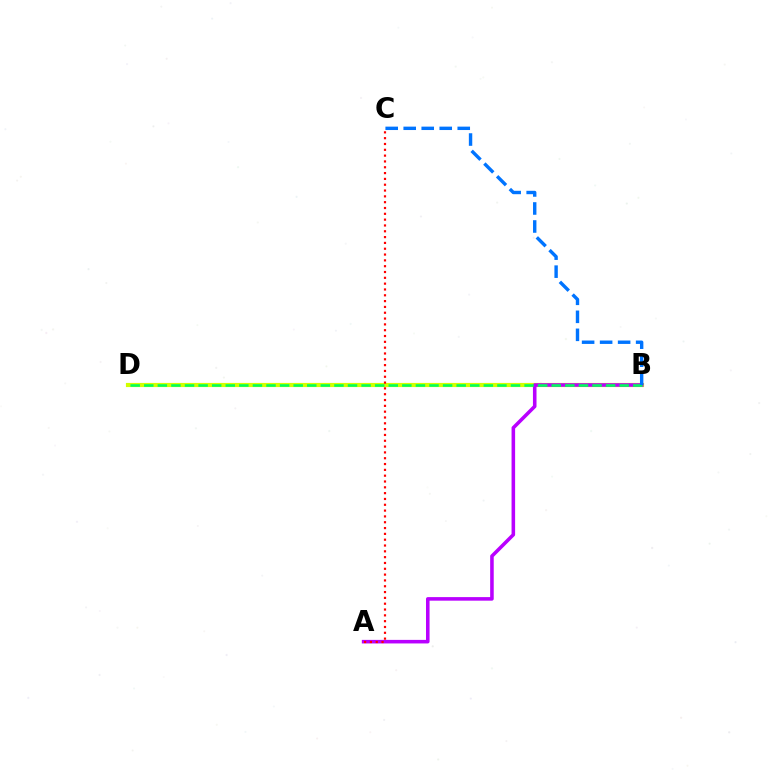{('B', 'D'): [{'color': '#d1ff00', 'line_style': 'solid', 'thickness': 2.99}, {'color': '#00ff5c', 'line_style': 'dashed', 'thickness': 1.85}], ('A', 'B'): [{'color': '#b900ff', 'line_style': 'solid', 'thickness': 2.56}], ('A', 'C'): [{'color': '#ff0000', 'line_style': 'dotted', 'thickness': 1.58}], ('B', 'C'): [{'color': '#0074ff', 'line_style': 'dashed', 'thickness': 2.45}]}